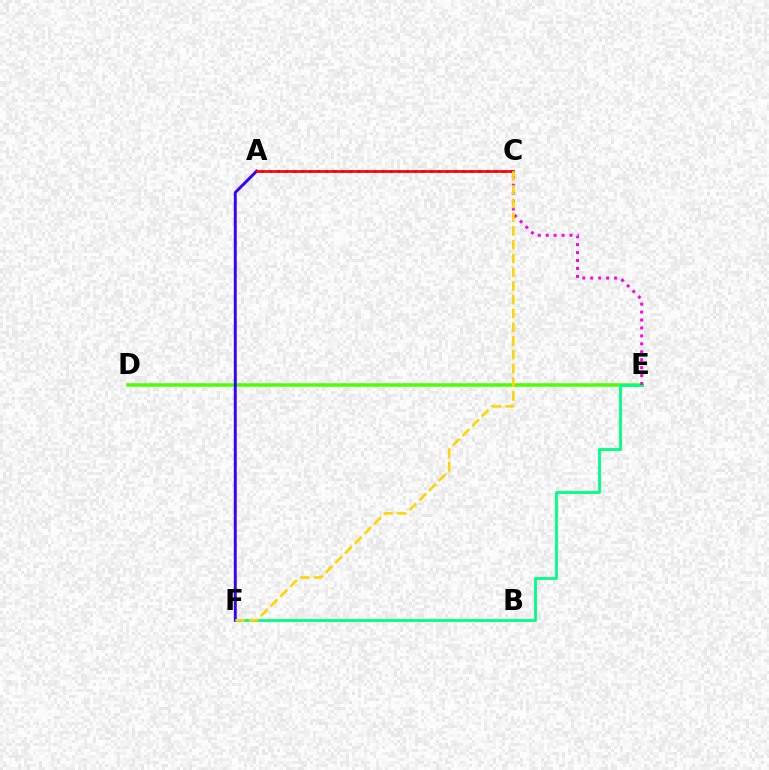{('D', 'E'): [{'color': '#4fff00', 'line_style': 'solid', 'thickness': 2.53}], ('A', 'C'): [{'color': '#009eff', 'line_style': 'dotted', 'thickness': 2.19}, {'color': '#ff0000', 'line_style': 'solid', 'thickness': 1.94}], ('E', 'F'): [{'color': '#00ff86', 'line_style': 'solid', 'thickness': 2.03}], ('A', 'F'): [{'color': '#3700ff', 'line_style': 'solid', 'thickness': 2.1}], ('C', 'E'): [{'color': '#ff00ed', 'line_style': 'dotted', 'thickness': 2.16}], ('C', 'F'): [{'color': '#ffd500', 'line_style': 'dashed', 'thickness': 1.87}]}